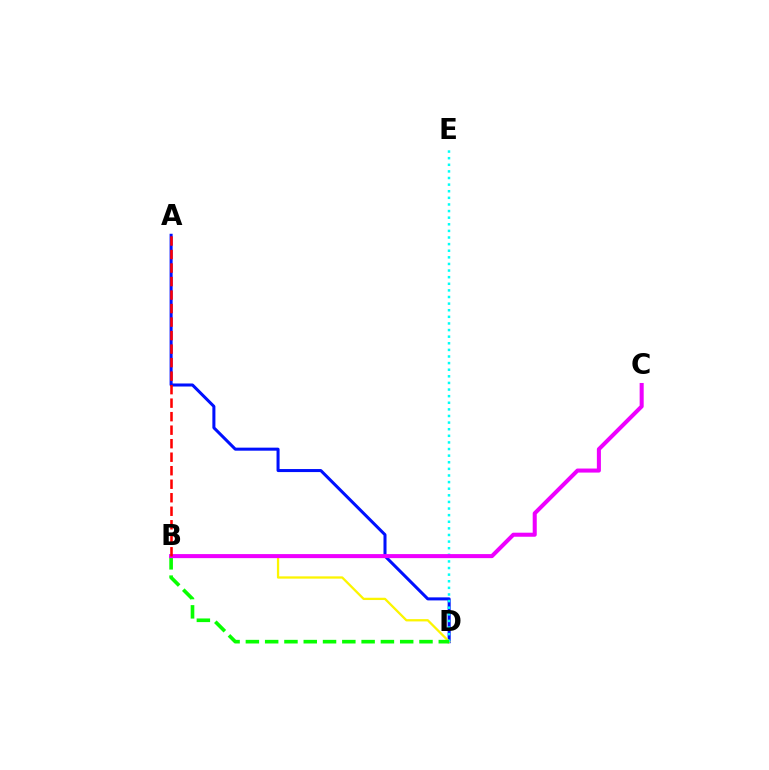{('A', 'D'): [{'color': '#0010ff', 'line_style': 'solid', 'thickness': 2.18}], ('B', 'D'): [{'color': '#fcf500', 'line_style': 'solid', 'thickness': 1.64}, {'color': '#08ff00', 'line_style': 'dashed', 'thickness': 2.62}], ('D', 'E'): [{'color': '#00fff6', 'line_style': 'dotted', 'thickness': 1.8}], ('B', 'C'): [{'color': '#ee00ff', 'line_style': 'solid', 'thickness': 2.91}], ('A', 'B'): [{'color': '#ff0000', 'line_style': 'dashed', 'thickness': 1.84}]}